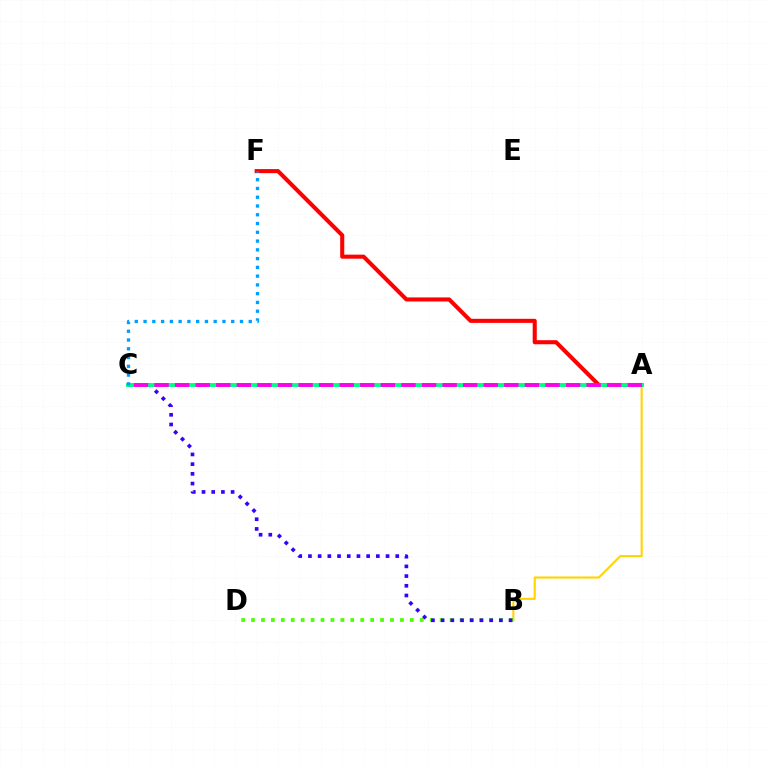{('A', 'F'): [{'color': '#ff0000', 'line_style': 'solid', 'thickness': 2.93}], ('A', 'B'): [{'color': '#ffd500', 'line_style': 'solid', 'thickness': 1.51}], ('B', 'D'): [{'color': '#4fff00', 'line_style': 'dotted', 'thickness': 2.7}], ('B', 'C'): [{'color': '#3700ff', 'line_style': 'dotted', 'thickness': 2.64}], ('A', 'C'): [{'color': '#00ff86', 'line_style': 'solid', 'thickness': 2.81}, {'color': '#ff00ed', 'line_style': 'dashed', 'thickness': 2.8}], ('C', 'F'): [{'color': '#009eff', 'line_style': 'dotted', 'thickness': 2.38}]}